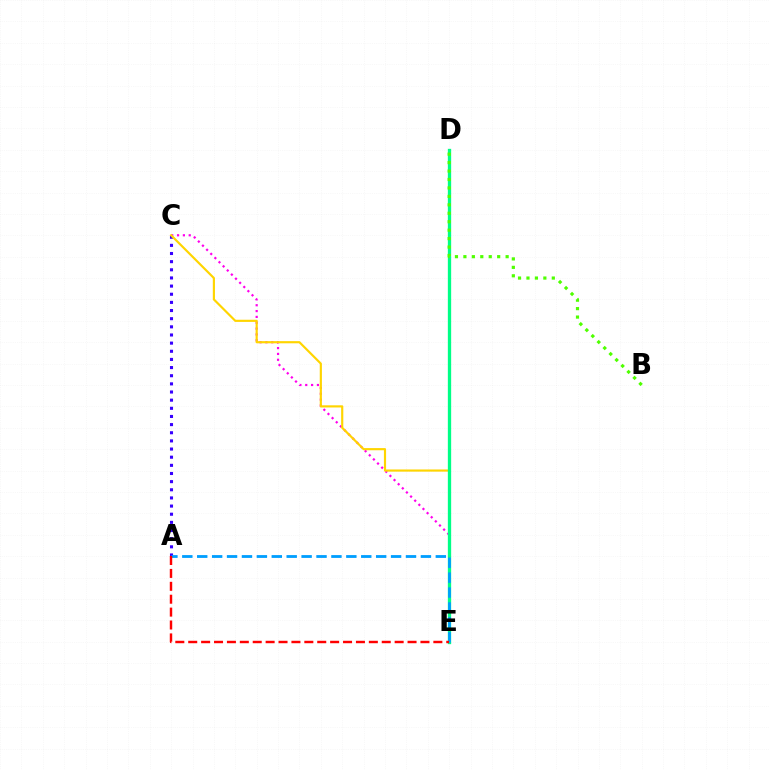{('A', 'C'): [{'color': '#3700ff', 'line_style': 'dotted', 'thickness': 2.21}], ('C', 'E'): [{'color': '#ff00ed', 'line_style': 'dotted', 'thickness': 1.59}, {'color': '#ffd500', 'line_style': 'solid', 'thickness': 1.56}], ('D', 'E'): [{'color': '#00ff86', 'line_style': 'solid', 'thickness': 2.39}], ('A', 'E'): [{'color': '#009eff', 'line_style': 'dashed', 'thickness': 2.03}, {'color': '#ff0000', 'line_style': 'dashed', 'thickness': 1.75}], ('B', 'D'): [{'color': '#4fff00', 'line_style': 'dotted', 'thickness': 2.29}]}